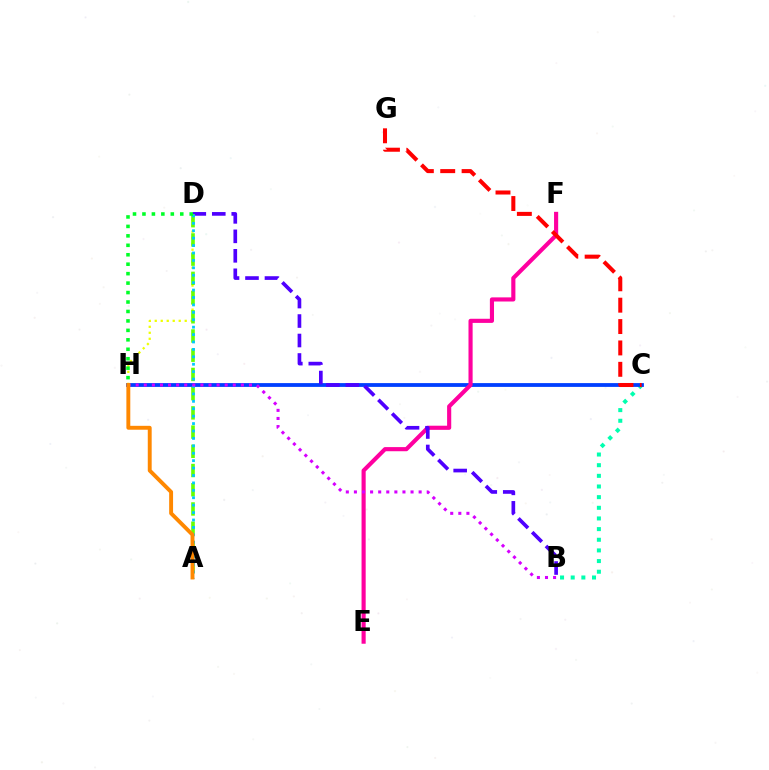{('B', 'C'): [{'color': '#00ffaf', 'line_style': 'dotted', 'thickness': 2.89}], ('C', 'H'): [{'color': '#003fff', 'line_style': 'solid', 'thickness': 2.73}], ('E', 'F'): [{'color': '#ff00a0', 'line_style': 'solid', 'thickness': 2.97}], ('C', 'G'): [{'color': '#ff0000', 'line_style': 'dashed', 'thickness': 2.9}], ('D', 'H'): [{'color': '#eeff00', 'line_style': 'dotted', 'thickness': 1.63}, {'color': '#00ff27', 'line_style': 'dotted', 'thickness': 2.57}], ('B', 'D'): [{'color': '#4f00ff', 'line_style': 'dashed', 'thickness': 2.65}], ('A', 'D'): [{'color': '#66ff00', 'line_style': 'dashed', 'thickness': 2.61}, {'color': '#00c7ff', 'line_style': 'dotted', 'thickness': 2.02}], ('B', 'H'): [{'color': '#d600ff', 'line_style': 'dotted', 'thickness': 2.2}], ('A', 'H'): [{'color': '#ff8800', 'line_style': 'solid', 'thickness': 2.81}]}